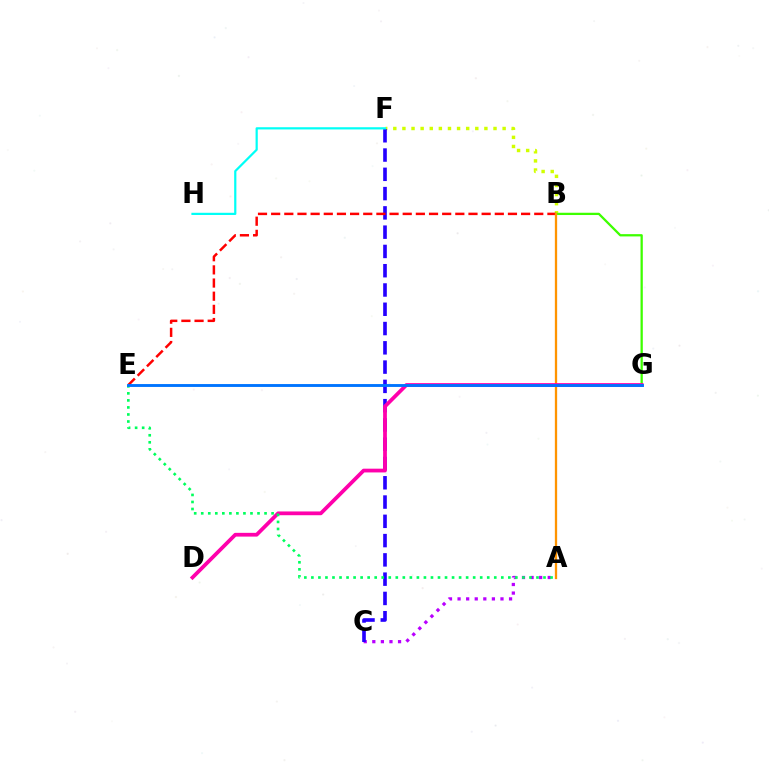{('A', 'C'): [{'color': '#b900ff', 'line_style': 'dotted', 'thickness': 2.33}], ('B', 'F'): [{'color': '#d1ff00', 'line_style': 'dotted', 'thickness': 2.48}], ('C', 'F'): [{'color': '#2500ff', 'line_style': 'dashed', 'thickness': 2.62}], ('B', 'E'): [{'color': '#ff0000', 'line_style': 'dashed', 'thickness': 1.79}], ('B', 'G'): [{'color': '#3dff00', 'line_style': 'solid', 'thickness': 1.64}], ('F', 'H'): [{'color': '#00fff6', 'line_style': 'solid', 'thickness': 1.59}], ('A', 'B'): [{'color': '#ff9400', 'line_style': 'solid', 'thickness': 1.65}], ('D', 'G'): [{'color': '#ff00ac', 'line_style': 'solid', 'thickness': 2.71}], ('A', 'E'): [{'color': '#00ff5c', 'line_style': 'dotted', 'thickness': 1.91}], ('E', 'G'): [{'color': '#0074ff', 'line_style': 'solid', 'thickness': 2.07}]}